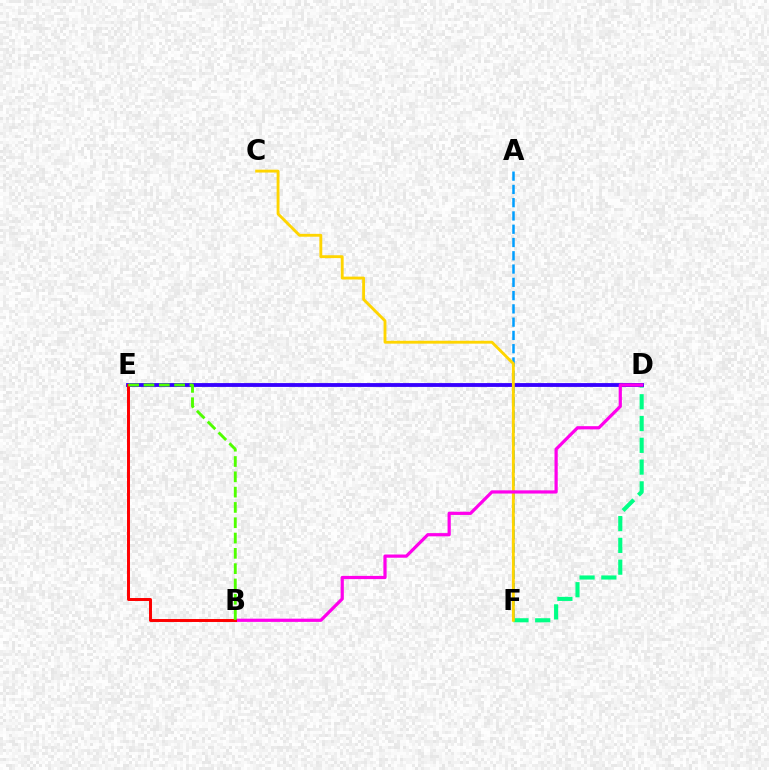{('A', 'F'): [{'color': '#009eff', 'line_style': 'dashed', 'thickness': 1.8}], ('D', 'F'): [{'color': '#00ff86', 'line_style': 'dashed', 'thickness': 2.96}], ('D', 'E'): [{'color': '#3700ff', 'line_style': 'solid', 'thickness': 2.75}], ('C', 'F'): [{'color': '#ffd500', 'line_style': 'solid', 'thickness': 2.06}], ('B', 'D'): [{'color': '#ff00ed', 'line_style': 'solid', 'thickness': 2.31}], ('B', 'E'): [{'color': '#ff0000', 'line_style': 'solid', 'thickness': 2.13}, {'color': '#4fff00', 'line_style': 'dashed', 'thickness': 2.08}]}